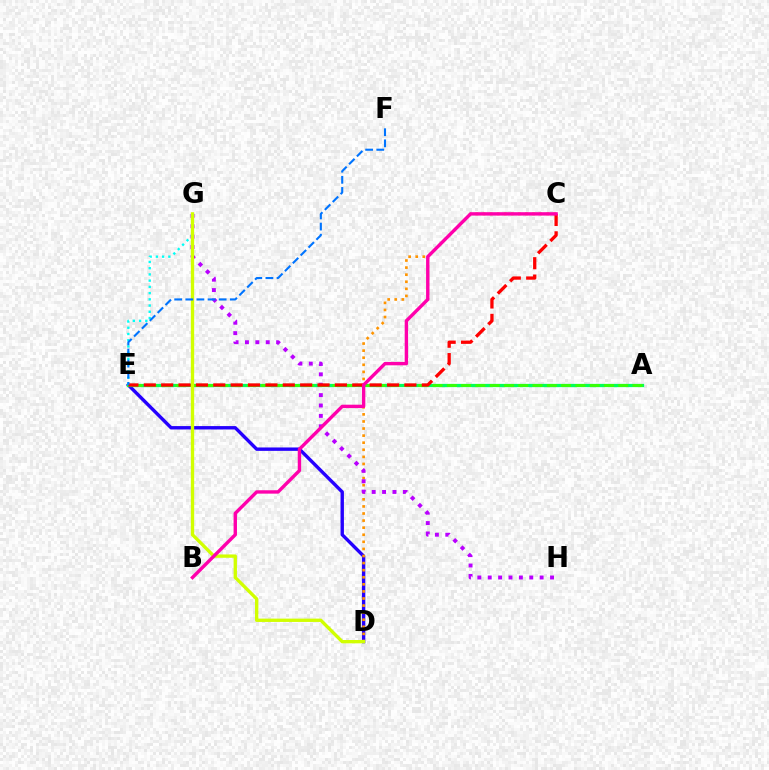{('D', 'E'): [{'color': '#2500ff', 'line_style': 'solid', 'thickness': 2.44}], ('C', 'D'): [{'color': '#ff9400', 'line_style': 'dotted', 'thickness': 1.92}], ('G', 'H'): [{'color': '#b900ff', 'line_style': 'dotted', 'thickness': 2.82}], ('A', 'E'): [{'color': '#00ff5c', 'line_style': 'solid', 'thickness': 2.34}, {'color': '#3dff00', 'line_style': 'dashed', 'thickness': 1.94}], ('E', 'G'): [{'color': '#00fff6', 'line_style': 'dotted', 'thickness': 1.69}], ('D', 'G'): [{'color': '#d1ff00', 'line_style': 'solid', 'thickness': 2.4}], ('C', 'E'): [{'color': '#ff0000', 'line_style': 'dashed', 'thickness': 2.36}], ('B', 'C'): [{'color': '#ff00ac', 'line_style': 'solid', 'thickness': 2.44}], ('E', 'F'): [{'color': '#0074ff', 'line_style': 'dashed', 'thickness': 1.51}]}